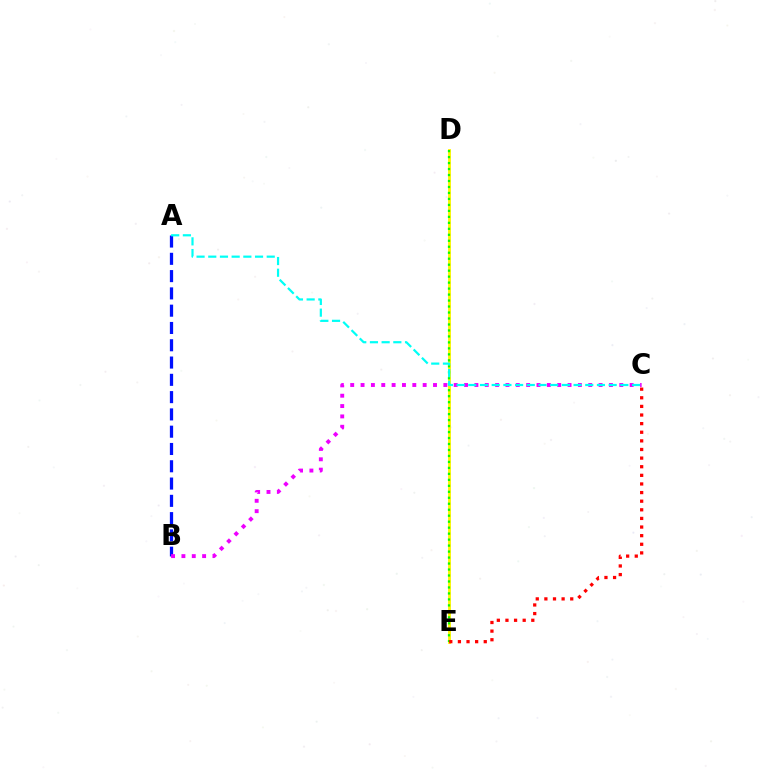{('A', 'B'): [{'color': '#0010ff', 'line_style': 'dashed', 'thickness': 2.35}], ('D', 'E'): [{'color': '#fcf500', 'line_style': 'solid', 'thickness': 2.05}, {'color': '#08ff00', 'line_style': 'dotted', 'thickness': 1.62}], ('B', 'C'): [{'color': '#ee00ff', 'line_style': 'dotted', 'thickness': 2.81}], ('A', 'C'): [{'color': '#00fff6', 'line_style': 'dashed', 'thickness': 1.59}], ('C', 'E'): [{'color': '#ff0000', 'line_style': 'dotted', 'thickness': 2.34}]}